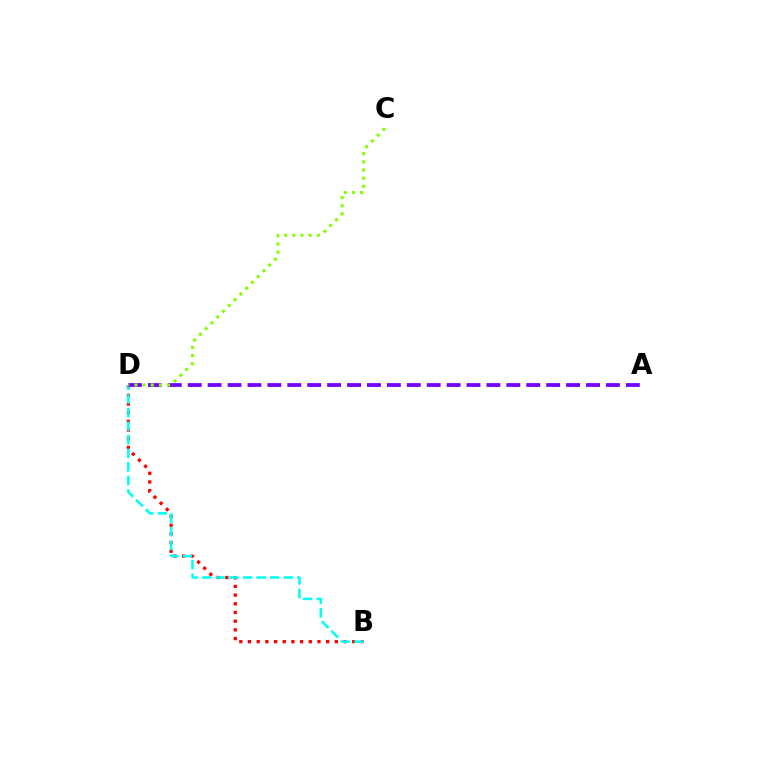{('B', 'D'): [{'color': '#ff0000', 'line_style': 'dotted', 'thickness': 2.36}, {'color': '#00fff6', 'line_style': 'dashed', 'thickness': 1.84}], ('A', 'D'): [{'color': '#7200ff', 'line_style': 'dashed', 'thickness': 2.71}], ('C', 'D'): [{'color': '#84ff00', 'line_style': 'dotted', 'thickness': 2.22}]}